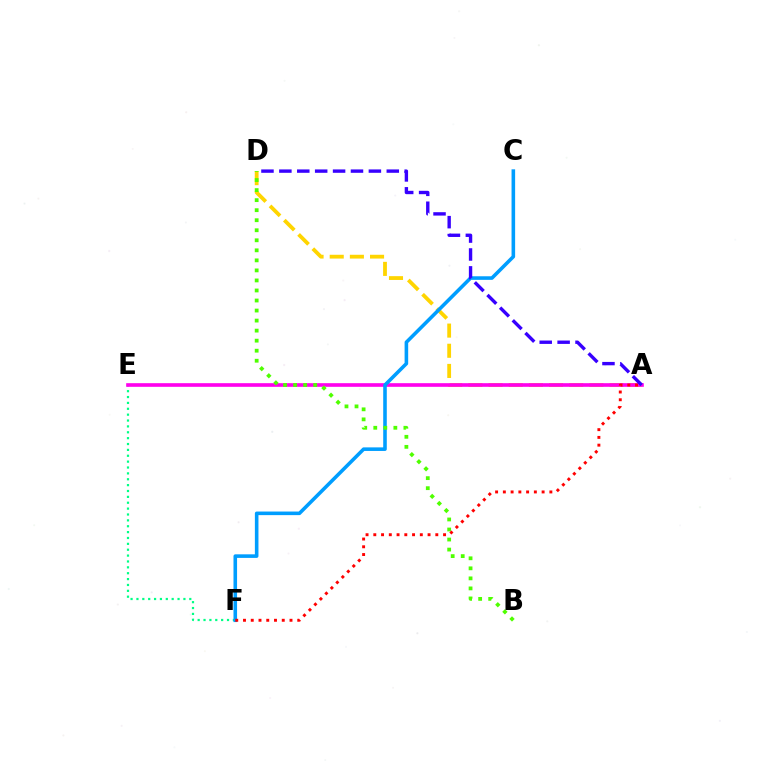{('A', 'D'): [{'color': '#ffd500', 'line_style': 'dashed', 'thickness': 2.74}, {'color': '#3700ff', 'line_style': 'dashed', 'thickness': 2.43}], ('E', 'F'): [{'color': '#00ff86', 'line_style': 'dotted', 'thickness': 1.6}], ('A', 'E'): [{'color': '#ff00ed', 'line_style': 'solid', 'thickness': 2.62}], ('C', 'F'): [{'color': '#009eff', 'line_style': 'solid', 'thickness': 2.58}], ('B', 'D'): [{'color': '#4fff00', 'line_style': 'dotted', 'thickness': 2.73}], ('A', 'F'): [{'color': '#ff0000', 'line_style': 'dotted', 'thickness': 2.11}]}